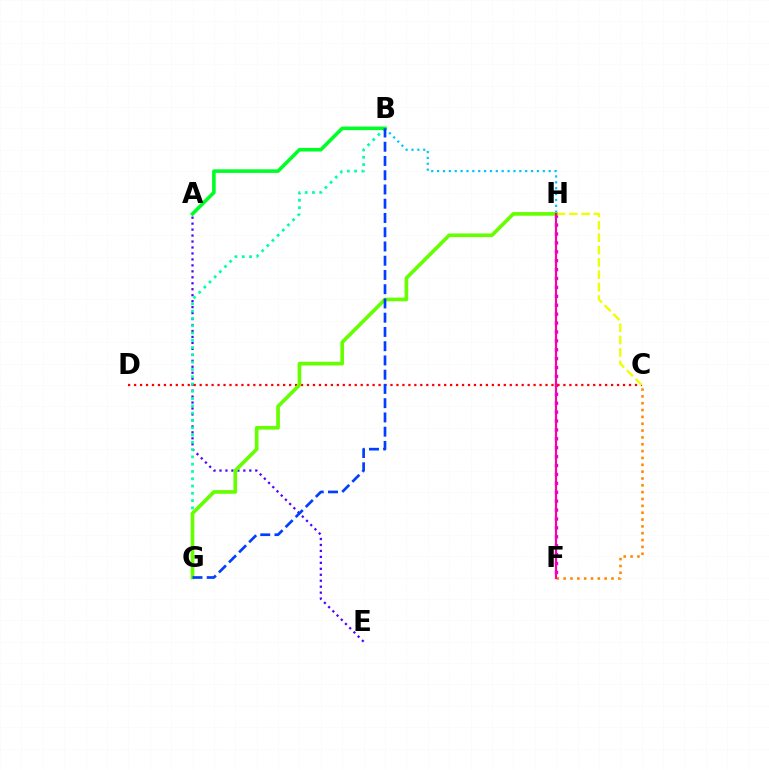{('F', 'H'): [{'color': '#d600ff', 'line_style': 'dotted', 'thickness': 2.42}, {'color': '#ff00a0', 'line_style': 'solid', 'thickness': 1.57}], ('B', 'H'): [{'color': '#00c7ff', 'line_style': 'dotted', 'thickness': 1.6}], ('A', 'E'): [{'color': '#4f00ff', 'line_style': 'dotted', 'thickness': 1.62}], ('B', 'G'): [{'color': '#00ffaf', 'line_style': 'dotted', 'thickness': 1.98}, {'color': '#003fff', 'line_style': 'dashed', 'thickness': 1.94}], ('A', 'B'): [{'color': '#00ff27', 'line_style': 'solid', 'thickness': 2.59}], ('C', 'D'): [{'color': '#ff0000', 'line_style': 'dotted', 'thickness': 1.62}], ('C', 'F'): [{'color': '#ff8800', 'line_style': 'dotted', 'thickness': 1.86}], ('C', 'H'): [{'color': '#eeff00', 'line_style': 'dashed', 'thickness': 1.68}], ('G', 'H'): [{'color': '#66ff00', 'line_style': 'solid', 'thickness': 2.64}]}